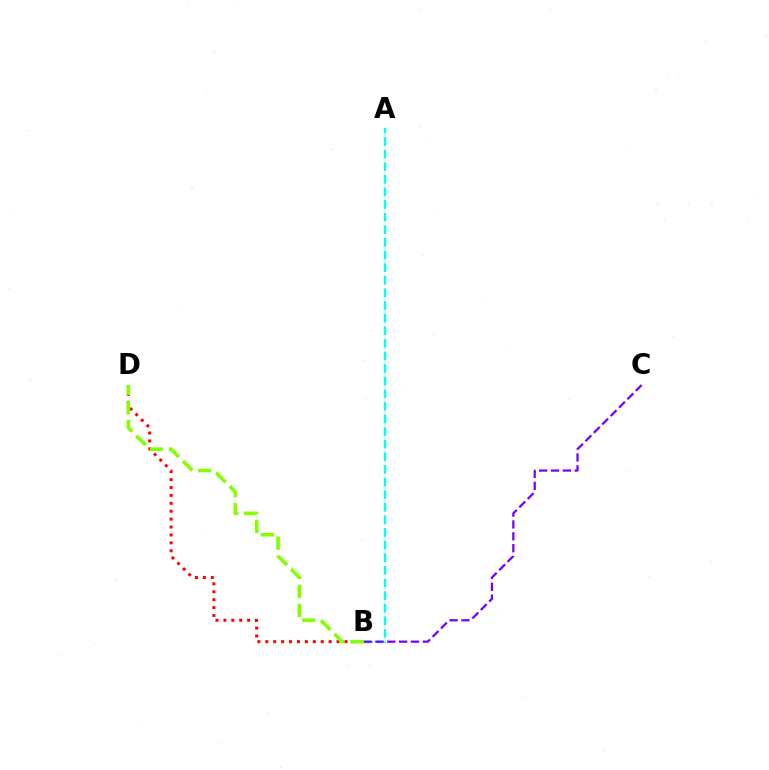{('A', 'B'): [{'color': '#00fff6', 'line_style': 'dashed', 'thickness': 1.71}], ('B', 'D'): [{'color': '#ff0000', 'line_style': 'dotted', 'thickness': 2.15}, {'color': '#84ff00', 'line_style': 'dashed', 'thickness': 2.59}], ('B', 'C'): [{'color': '#7200ff', 'line_style': 'dashed', 'thickness': 1.61}]}